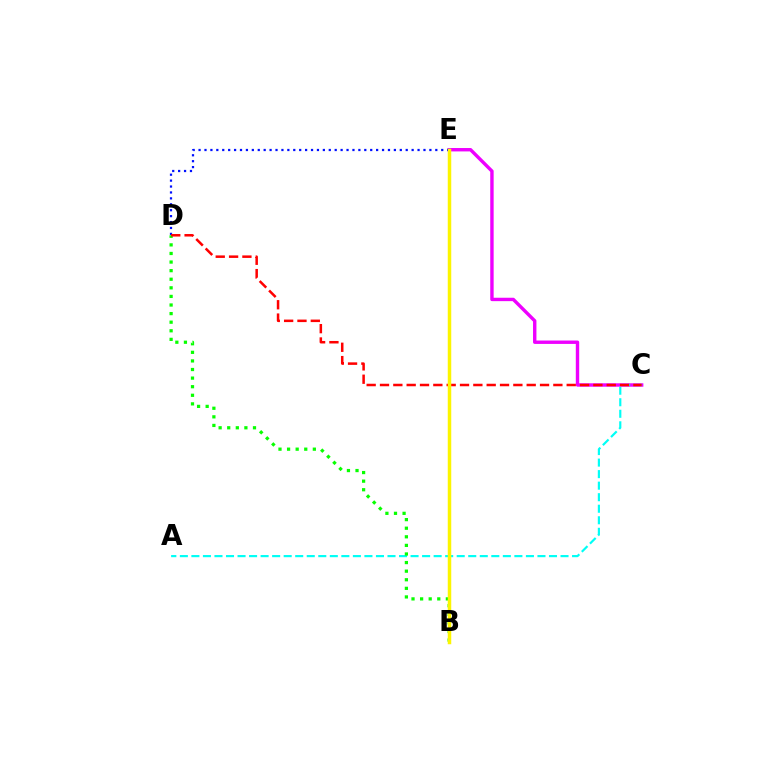{('C', 'E'): [{'color': '#ee00ff', 'line_style': 'solid', 'thickness': 2.45}], ('A', 'C'): [{'color': '#00fff6', 'line_style': 'dashed', 'thickness': 1.57}], ('D', 'E'): [{'color': '#0010ff', 'line_style': 'dotted', 'thickness': 1.61}], ('B', 'D'): [{'color': '#08ff00', 'line_style': 'dotted', 'thickness': 2.33}], ('C', 'D'): [{'color': '#ff0000', 'line_style': 'dashed', 'thickness': 1.81}], ('B', 'E'): [{'color': '#fcf500', 'line_style': 'solid', 'thickness': 2.51}]}